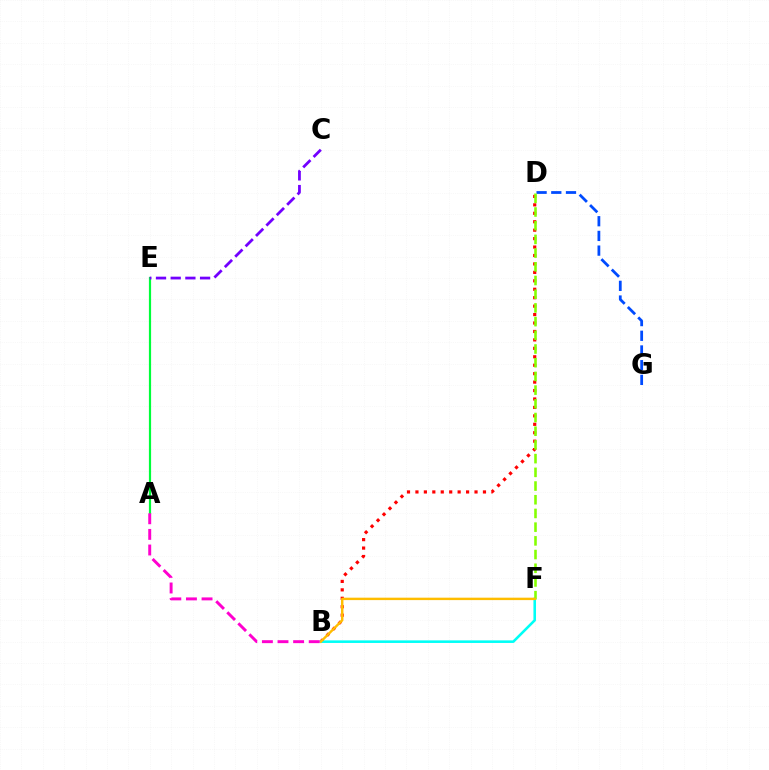{('B', 'D'): [{'color': '#ff0000', 'line_style': 'dotted', 'thickness': 2.29}], ('B', 'F'): [{'color': '#00fff6', 'line_style': 'solid', 'thickness': 1.86}, {'color': '#ffbd00', 'line_style': 'solid', 'thickness': 1.75}], ('A', 'E'): [{'color': '#00ff39', 'line_style': 'solid', 'thickness': 1.58}], ('C', 'E'): [{'color': '#7200ff', 'line_style': 'dashed', 'thickness': 2.0}], ('D', 'G'): [{'color': '#004bff', 'line_style': 'dashed', 'thickness': 2.0}], ('D', 'F'): [{'color': '#84ff00', 'line_style': 'dashed', 'thickness': 1.86}], ('A', 'B'): [{'color': '#ff00cf', 'line_style': 'dashed', 'thickness': 2.12}]}